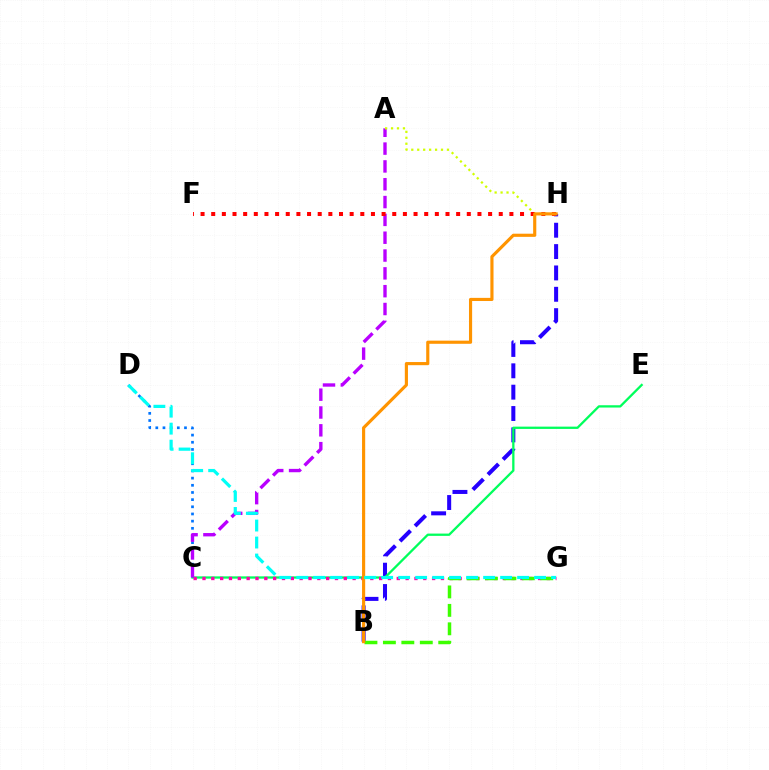{('B', 'H'): [{'color': '#2500ff', 'line_style': 'dashed', 'thickness': 2.9}, {'color': '#ff9400', 'line_style': 'solid', 'thickness': 2.26}], ('C', 'E'): [{'color': '#00ff5c', 'line_style': 'solid', 'thickness': 1.65}], ('C', 'G'): [{'color': '#ff00ac', 'line_style': 'dotted', 'thickness': 2.4}], ('C', 'D'): [{'color': '#0074ff', 'line_style': 'dotted', 'thickness': 1.95}], ('A', 'C'): [{'color': '#b900ff', 'line_style': 'dashed', 'thickness': 2.42}], ('A', 'H'): [{'color': '#d1ff00', 'line_style': 'dotted', 'thickness': 1.62}], ('F', 'H'): [{'color': '#ff0000', 'line_style': 'dotted', 'thickness': 2.89}], ('B', 'G'): [{'color': '#3dff00', 'line_style': 'dashed', 'thickness': 2.51}], ('D', 'G'): [{'color': '#00fff6', 'line_style': 'dashed', 'thickness': 2.31}]}